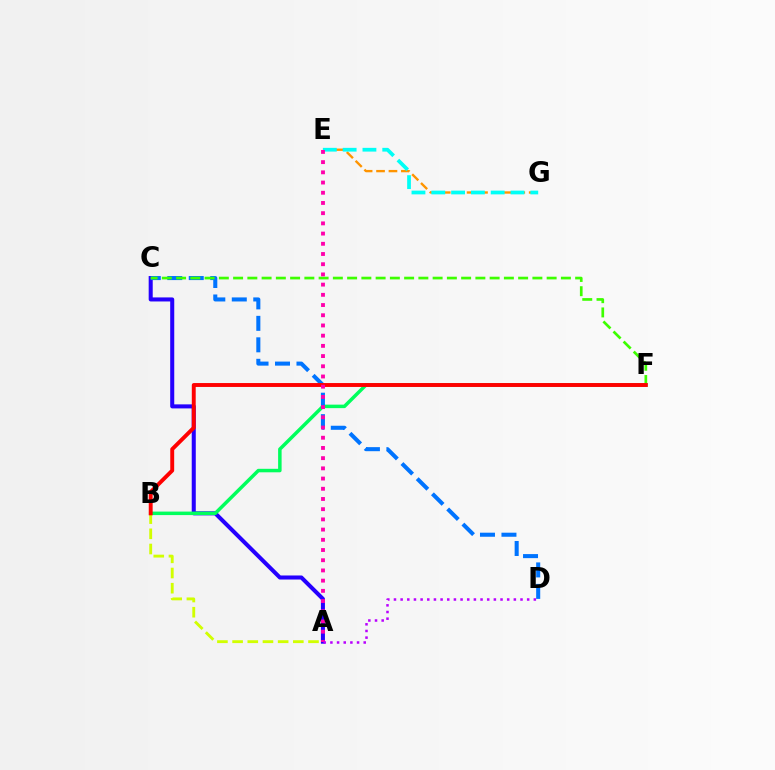{('E', 'G'): [{'color': '#ff9400', 'line_style': 'dashed', 'thickness': 1.69}, {'color': '#00fff6', 'line_style': 'dashed', 'thickness': 2.69}], ('A', 'C'): [{'color': '#2500ff', 'line_style': 'solid', 'thickness': 2.91}], ('B', 'F'): [{'color': '#00ff5c', 'line_style': 'solid', 'thickness': 2.52}, {'color': '#ff0000', 'line_style': 'solid', 'thickness': 2.81}], ('C', 'D'): [{'color': '#0074ff', 'line_style': 'dashed', 'thickness': 2.92}], ('C', 'F'): [{'color': '#3dff00', 'line_style': 'dashed', 'thickness': 1.94}], ('A', 'B'): [{'color': '#d1ff00', 'line_style': 'dashed', 'thickness': 2.06}], ('A', 'E'): [{'color': '#ff00ac', 'line_style': 'dotted', 'thickness': 2.77}], ('A', 'D'): [{'color': '#b900ff', 'line_style': 'dotted', 'thickness': 1.81}]}